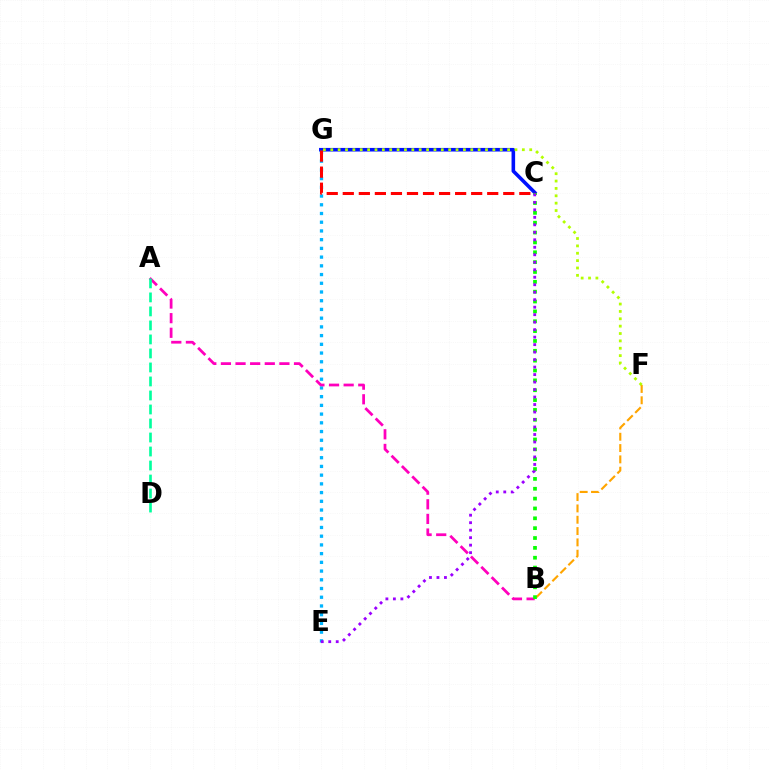{('C', 'G'): [{'color': '#0010ff', 'line_style': 'solid', 'thickness': 2.58}, {'color': '#ff0000', 'line_style': 'dashed', 'thickness': 2.18}], ('B', 'F'): [{'color': '#ffa500', 'line_style': 'dashed', 'thickness': 1.54}], ('E', 'G'): [{'color': '#00b5ff', 'line_style': 'dotted', 'thickness': 2.37}], ('A', 'B'): [{'color': '#ff00bd', 'line_style': 'dashed', 'thickness': 1.99}], ('B', 'C'): [{'color': '#08ff00', 'line_style': 'dotted', 'thickness': 2.68}], ('A', 'D'): [{'color': '#00ff9d', 'line_style': 'dashed', 'thickness': 1.9}], ('F', 'G'): [{'color': '#b3ff00', 'line_style': 'dotted', 'thickness': 2.0}], ('C', 'E'): [{'color': '#9b00ff', 'line_style': 'dotted', 'thickness': 2.03}]}